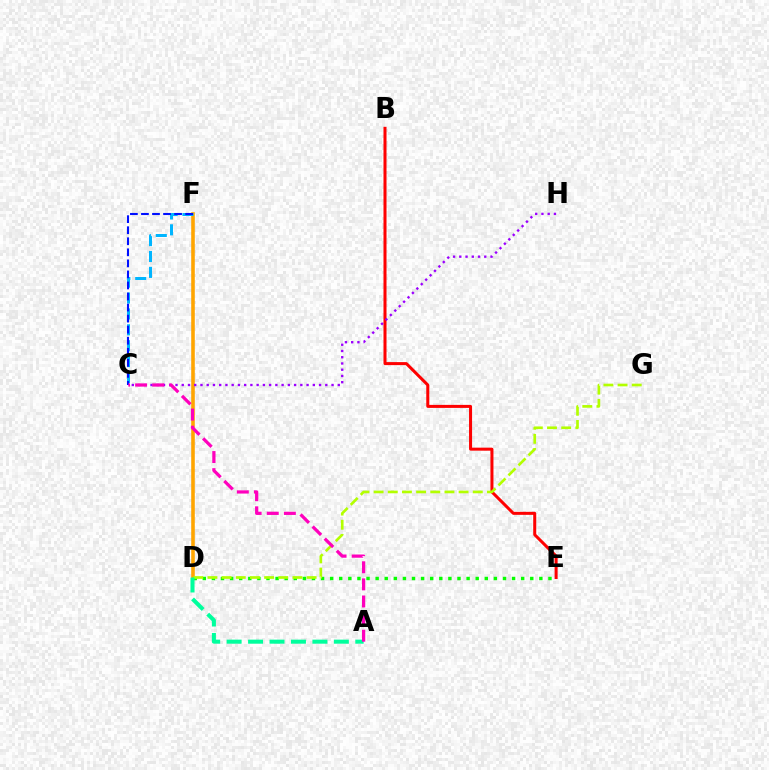{('D', 'F'): [{'color': '#ffa500', 'line_style': 'solid', 'thickness': 2.58}], ('C', 'F'): [{'color': '#00b5ff', 'line_style': 'dashed', 'thickness': 2.16}, {'color': '#0010ff', 'line_style': 'dashed', 'thickness': 1.5}], ('B', 'E'): [{'color': '#ff0000', 'line_style': 'solid', 'thickness': 2.17}], ('D', 'E'): [{'color': '#08ff00', 'line_style': 'dotted', 'thickness': 2.47}], ('C', 'H'): [{'color': '#9b00ff', 'line_style': 'dotted', 'thickness': 1.7}], ('D', 'G'): [{'color': '#b3ff00', 'line_style': 'dashed', 'thickness': 1.92}], ('A', 'D'): [{'color': '#00ff9d', 'line_style': 'dashed', 'thickness': 2.91}], ('A', 'C'): [{'color': '#ff00bd', 'line_style': 'dashed', 'thickness': 2.32}]}